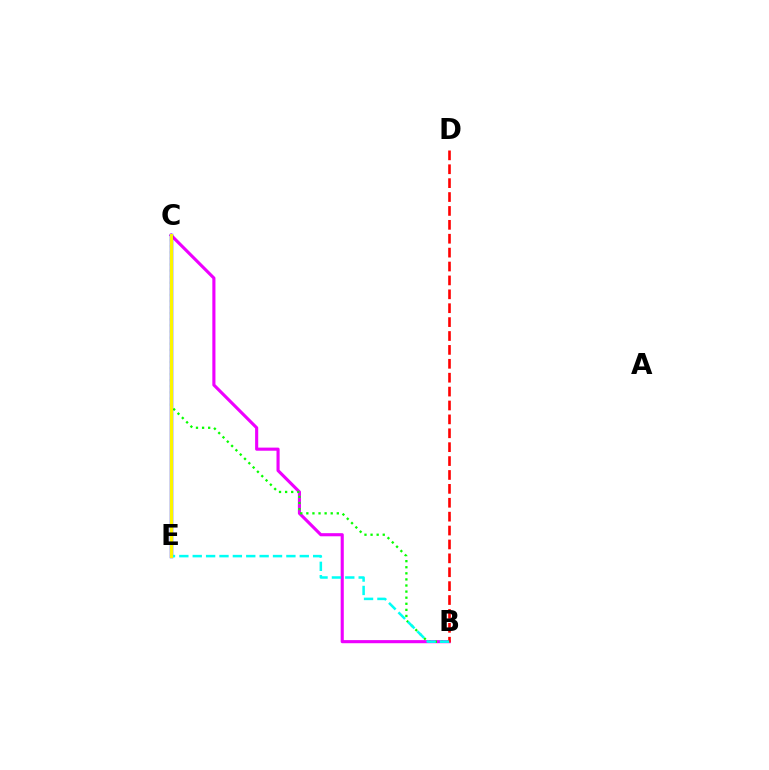{('B', 'C'): [{'color': '#ee00ff', 'line_style': 'solid', 'thickness': 2.24}, {'color': '#08ff00', 'line_style': 'dotted', 'thickness': 1.65}], ('C', 'E'): [{'color': '#0010ff', 'line_style': 'solid', 'thickness': 2.44}, {'color': '#fcf500', 'line_style': 'solid', 'thickness': 2.25}], ('B', 'D'): [{'color': '#ff0000', 'line_style': 'dashed', 'thickness': 1.89}], ('B', 'E'): [{'color': '#00fff6', 'line_style': 'dashed', 'thickness': 1.82}]}